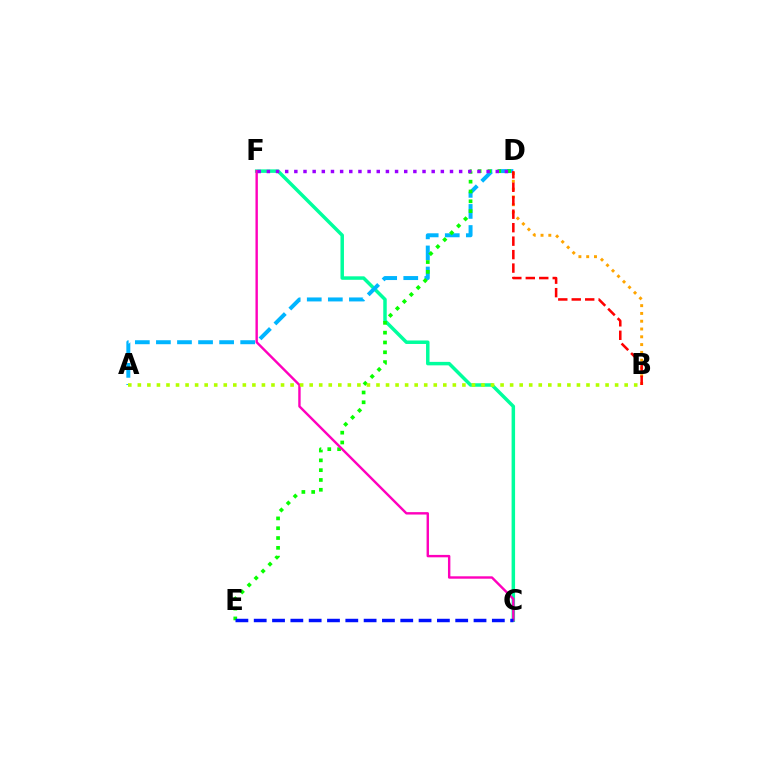{('C', 'F'): [{'color': '#00ff9d', 'line_style': 'solid', 'thickness': 2.51}, {'color': '#ff00bd', 'line_style': 'solid', 'thickness': 1.73}], ('A', 'D'): [{'color': '#00b5ff', 'line_style': 'dashed', 'thickness': 2.86}], ('B', 'D'): [{'color': '#ffa500', 'line_style': 'dotted', 'thickness': 2.12}, {'color': '#ff0000', 'line_style': 'dashed', 'thickness': 1.83}], ('D', 'E'): [{'color': '#08ff00', 'line_style': 'dotted', 'thickness': 2.67}], ('A', 'B'): [{'color': '#b3ff00', 'line_style': 'dotted', 'thickness': 2.59}], ('C', 'E'): [{'color': '#0010ff', 'line_style': 'dashed', 'thickness': 2.49}], ('D', 'F'): [{'color': '#9b00ff', 'line_style': 'dotted', 'thickness': 2.49}]}